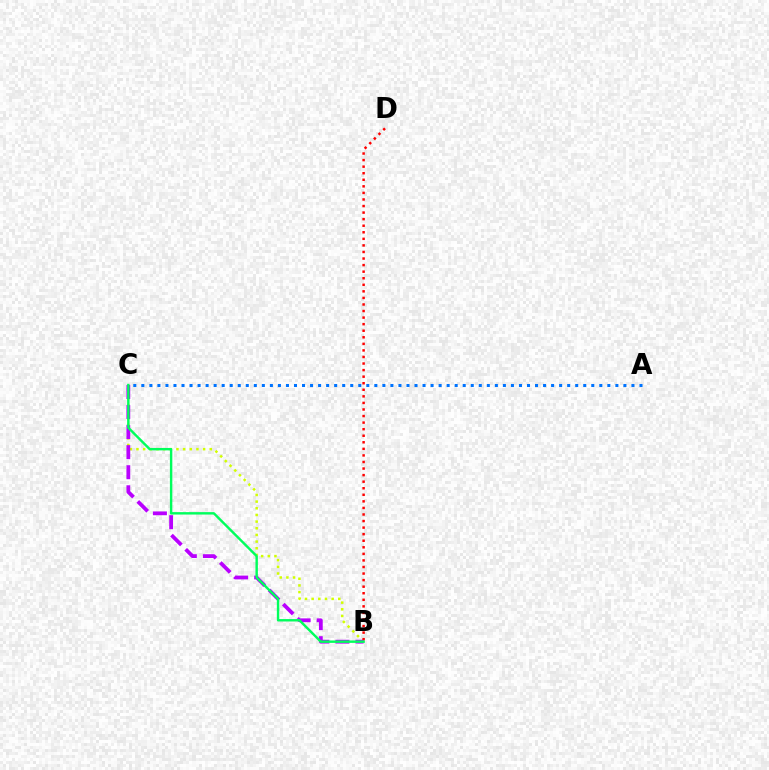{('B', 'C'): [{'color': '#d1ff00', 'line_style': 'dotted', 'thickness': 1.81}, {'color': '#b900ff', 'line_style': 'dashed', 'thickness': 2.72}, {'color': '#00ff5c', 'line_style': 'solid', 'thickness': 1.74}], ('B', 'D'): [{'color': '#ff0000', 'line_style': 'dotted', 'thickness': 1.78}], ('A', 'C'): [{'color': '#0074ff', 'line_style': 'dotted', 'thickness': 2.18}]}